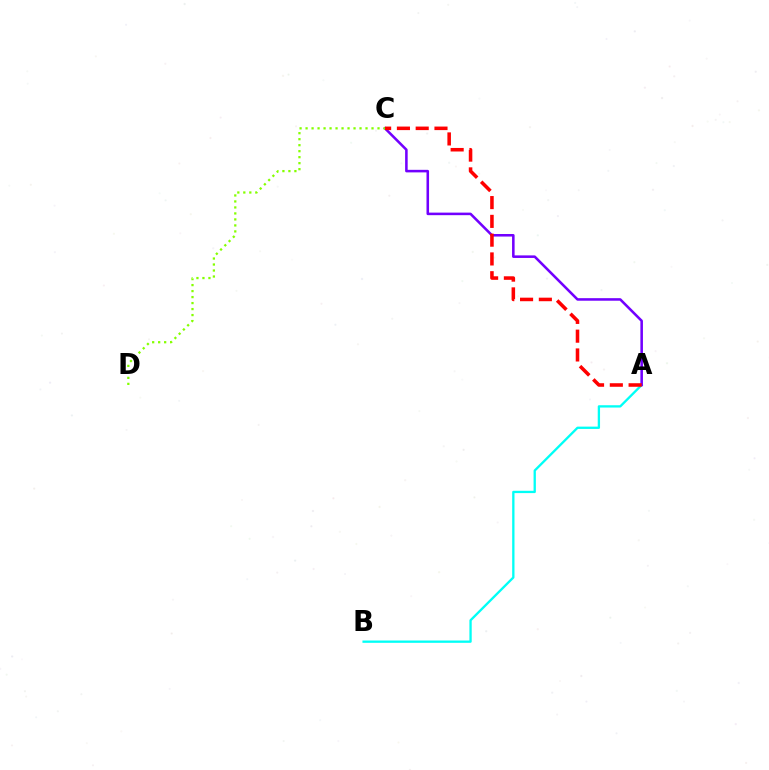{('A', 'B'): [{'color': '#00fff6', 'line_style': 'solid', 'thickness': 1.67}], ('A', 'C'): [{'color': '#7200ff', 'line_style': 'solid', 'thickness': 1.84}, {'color': '#ff0000', 'line_style': 'dashed', 'thickness': 2.55}], ('C', 'D'): [{'color': '#84ff00', 'line_style': 'dotted', 'thickness': 1.63}]}